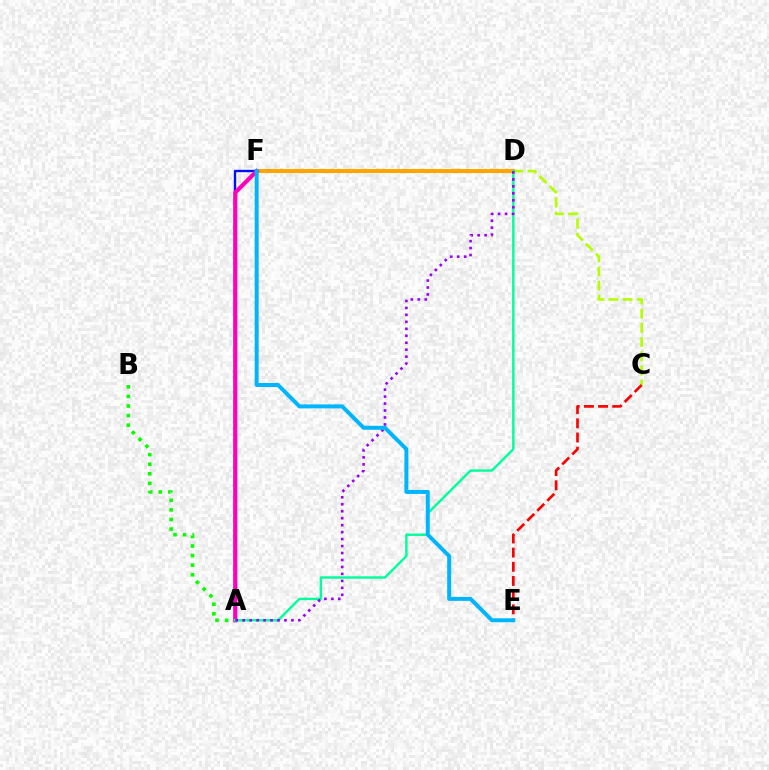{('A', 'F'): [{'color': '#0010ff', 'line_style': 'solid', 'thickness': 1.73}, {'color': '#ff00bd', 'line_style': 'solid', 'thickness': 2.98}], ('D', 'F'): [{'color': '#ffa500', 'line_style': 'solid', 'thickness': 2.91}], ('C', 'D'): [{'color': '#b3ff00', 'line_style': 'dashed', 'thickness': 1.93}], ('A', 'B'): [{'color': '#08ff00', 'line_style': 'dotted', 'thickness': 2.6}], ('A', 'D'): [{'color': '#00ff9d', 'line_style': 'solid', 'thickness': 1.75}, {'color': '#9b00ff', 'line_style': 'dotted', 'thickness': 1.89}], ('C', 'E'): [{'color': '#ff0000', 'line_style': 'dashed', 'thickness': 1.93}], ('E', 'F'): [{'color': '#00b5ff', 'line_style': 'solid', 'thickness': 2.86}]}